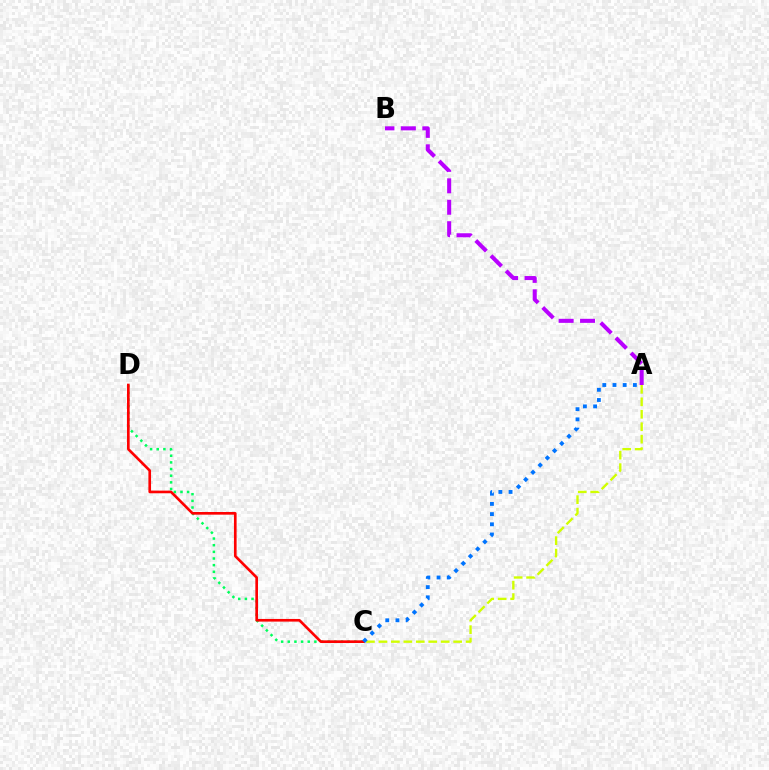{('A', 'B'): [{'color': '#b900ff', 'line_style': 'dashed', 'thickness': 2.91}], ('C', 'D'): [{'color': '#00ff5c', 'line_style': 'dotted', 'thickness': 1.81}, {'color': '#ff0000', 'line_style': 'solid', 'thickness': 1.91}], ('A', 'C'): [{'color': '#d1ff00', 'line_style': 'dashed', 'thickness': 1.69}, {'color': '#0074ff', 'line_style': 'dotted', 'thickness': 2.77}]}